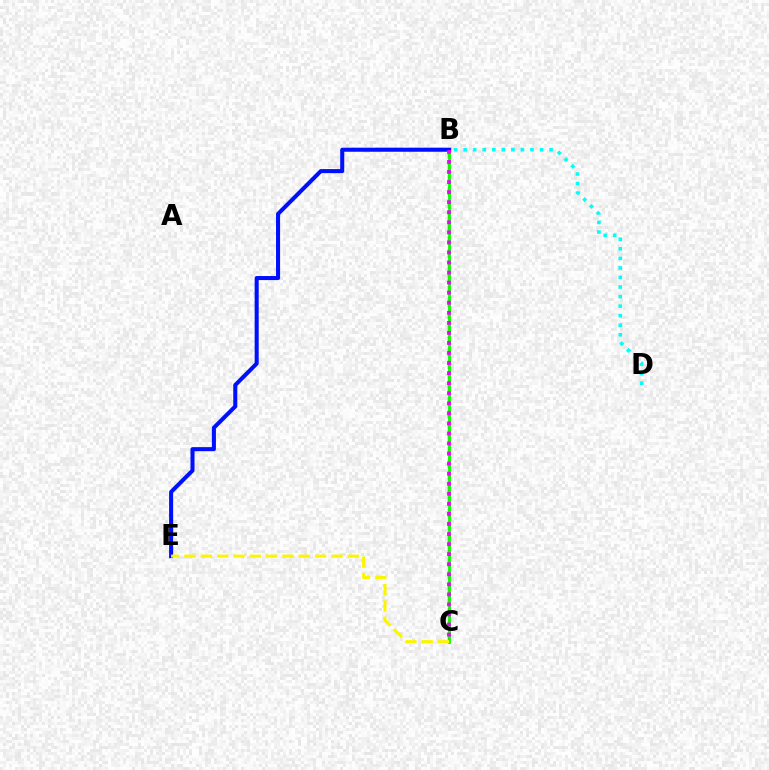{('B', 'C'): [{'color': '#ff0000', 'line_style': 'dashed', 'thickness': 1.68}, {'color': '#08ff00', 'line_style': 'solid', 'thickness': 2.05}, {'color': '#ee00ff', 'line_style': 'dotted', 'thickness': 2.73}], ('B', 'E'): [{'color': '#0010ff', 'line_style': 'solid', 'thickness': 2.92}], ('C', 'E'): [{'color': '#fcf500', 'line_style': 'dashed', 'thickness': 2.22}], ('B', 'D'): [{'color': '#00fff6', 'line_style': 'dotted', 'thickness': 2.59}]}